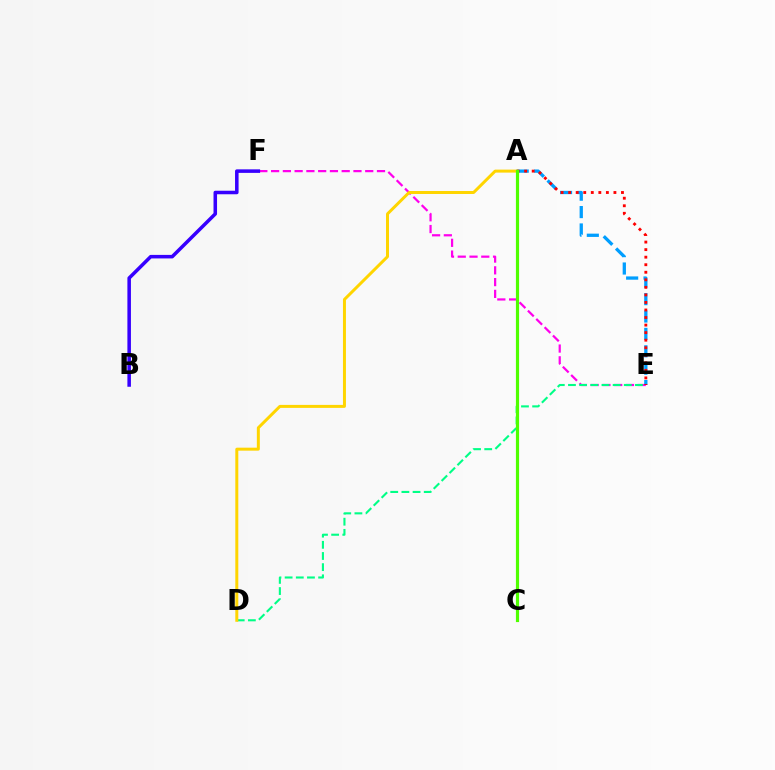{('E', 'F'): [{'color': '#ff00ed', 'line_style': 'dashed', 'thickness': 1.6}], ('D', 'E'): [{'color': '#00ff86', 'line_style': 'dashed', 'thickness': 1.52}], ('A', 'E'): [{'color': '#009eff', 'line_style': 'dashed', 'thickness': 2.36}, {'color': '#ff0000', 'line_style': 'dotted', 'thickness': 2.05}], ('B', 'F'): [{'color': '#3700ff', 'line_style': 'solid', 'thickness': 2.55}], ('A', 'D'): [{'color': '#ffd500', 'line_style': 'solid', 'thickness': 2.15}], ('A', 'C'): [{'color': '#4fff00', 'line_style': 'solid', 'thickness': 2.28}]}